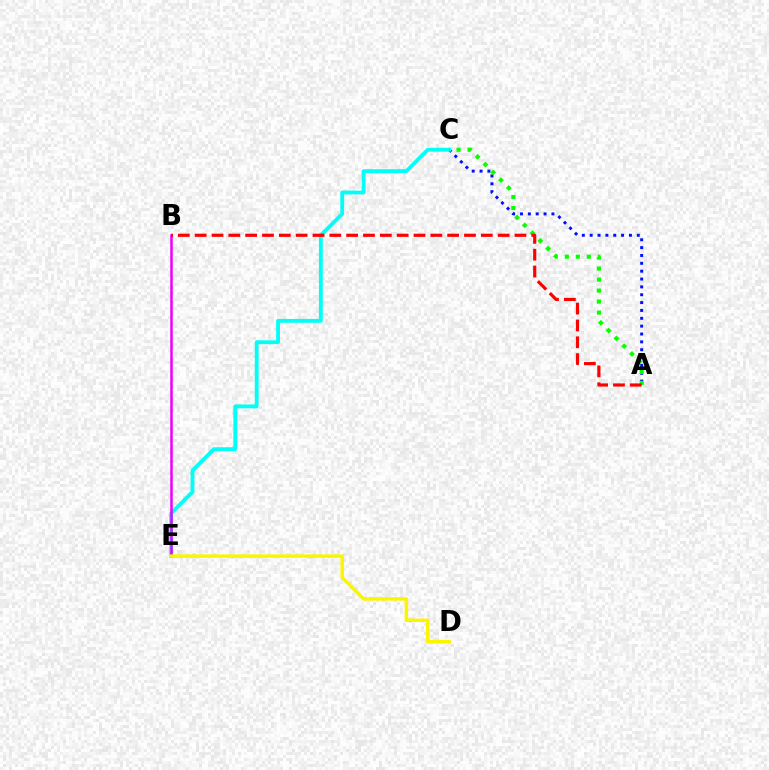{('A', 'C'): [{'color': '#0010ff', 'line_style': 'dotted', 'thickness': 2.13}, {'color': '#08ff00', 'line_style': 'dotted', 'thickness': 2.99}], ('C', 'E'): [{'color': '#00fff6', 'line_style': 'solid', 'thickness': 2.76}], ('B', 'E'): [{'color': '#ee00ff', 'line_style': 'solid', 'thickness': 1.81}], ('A', 'B'): [{'color': '#ff0000', 'line_style': 'dashed', 'thickness': 2.29}], ('D', 'E'): [{'color': '#fcf500', 'line_style': 'solid', 'thickness': 2.51}]}